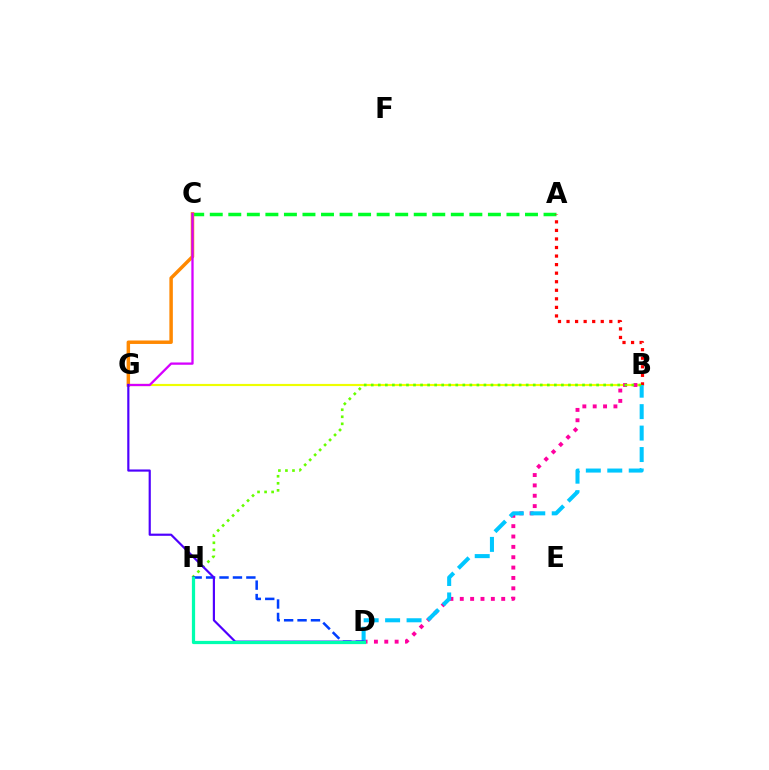{('B', 'G'): [{'color': '#eeff00', 'line_style': 'solid', 'thickness': 1.56}], ('A', 'C'): [{'color': '#00ff27', 'line_style': 'dashed', 'thickness': 2.52}], ('B', 'D'): [{'color': '#ff00a0', 'line_style': 'dotted', 'thickness': 2.81}, {'color': '#00c7ff', 'line_style': 'dashed', 'thickness': 2.91}], ('A', 'B'): [{'color': '#ff0000', 'line_style': 'dotted', 'thickness': 2.32}], ('B', 'H'): [{'color': '#66ff00', 'line_style': 'dotted', 'thickness': 1.91}], ('D', 'H'): [{'color': '#003fff', 'line_style': 'dashed', 'thickness': 1.82}, {'color': '#00ffaf', 'line_style': 'solid', 'thickness': 2.32}], ('C', 'G'): [{'color': '#ff8800', 'line_style': 'solid', 'thickness': 2.5}, {'color': '#d600ff', 'line_style': 'solid', 'thickness': 1.65}], ('D', 'G'): [{'color': '#4f00ff', 'line_style': 'solid', 'thickness': 1.57}]}